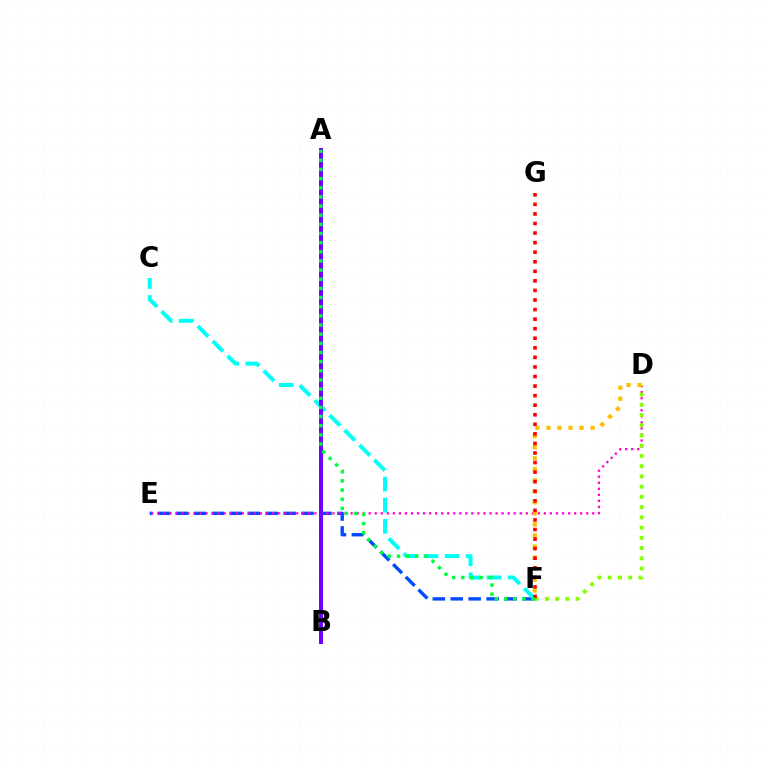{('E', 'F'): [{'color': '#004bff', 'line_style': 'dashed', 'thickness': 2.44}], ('D', 'E'): [{'color': '#ff00cf', 'line_style': 'dotted', 'thickness': 1.64}], ('C', 'F'): [{'color': '#00fff6', 'line_style': 'dashed', 'thickness': 2.87}], ('D', 'F'): [{'color': '#84ff00', 'line_style': 'dotted', 'thickness': 2.78}, {'color': '#ffbd00', 'line_style': 'dotted', 'thickness': 3.0}], ('A', 'B'): [{'color': '#7200ff', 'line_style': 'solid', 'thickness': 2.86}], ('F', 'G'): [{'color': '#ff0000', 'line_style': 'dotted', 'thickness': 2.6}], ('A', 'F'): [{'color': '#00ff39', 'line_style': 'dotted', 'thickness': 2.49}]}